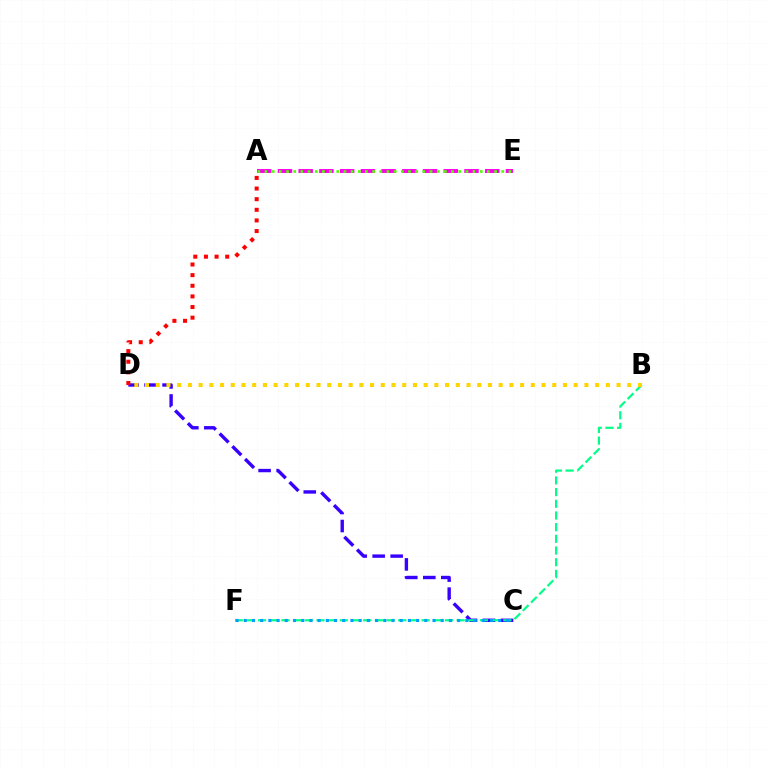{('A', 'E'): [{'color': '#ff00ed', 'line_style': 'dashed', 'thickness': 2.82}, {'color': '#4fff00', 'line_style': 'dotted', 'thickness': 1.95}], ('C', 'D'): [{'color': '#3700ff', 'line_style': 'dashed', 'thickness': 2.45}], ('B', 'F'): [{'color': '#00ff86', 'line_style': 'dashed', 'thickness': 1.59}], ('B', 'D'): [{'color': '#ffd500', 'line_style': 'dotted', 'thickness': 2.91}], ('A', 'D'): [{'color': '#ff0000', 'line_style': 'dotted', 'thickness': 2.89}], ('C', 'F'): [{'color': '#009eff', 'line_style': 'dotted', 'thickness': 2.23}]}